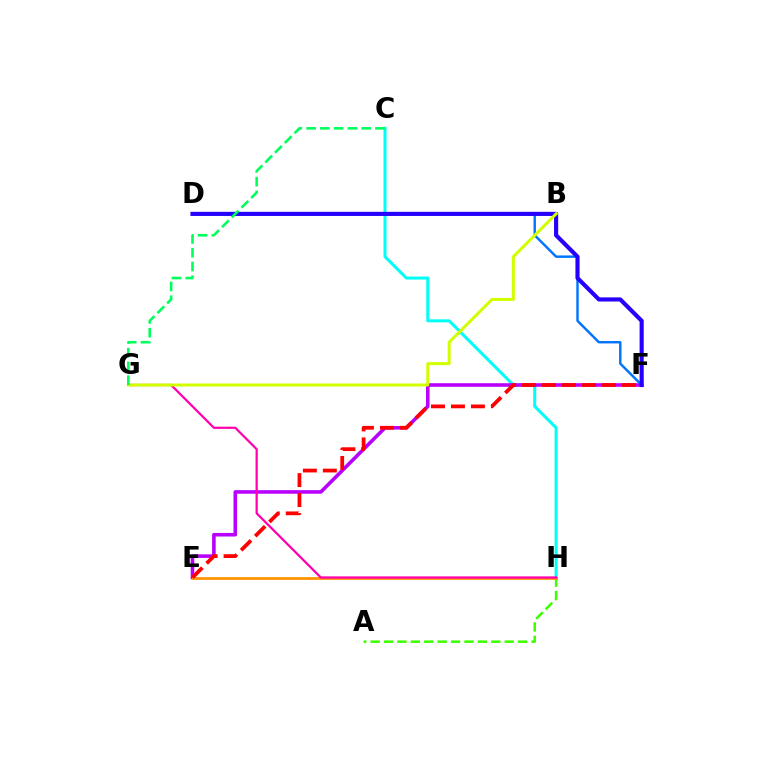{('C', 'H'): [{'color': '#00fff6', 'line_style': 'solid', 'thickness': 2.18}], ('A', 'H'): [{'color': '#3dff00', 'line_style': 'dashed', 'thickness': 1.82}], ('E', 'F'): [{'color': '#b900ff', 'line_style': 'solid', 'thickness': 2.58}, {'color': '#ff0000', 'line_style': 'dashed', 'thickness': 2.71}], ('D', 'F'): [{'color': '#0074ff', 'line_style': 'solid', 'thickness': 1.75}, {'color': '#2500ff', 'line_style': 'solid', 'thickness': 2.98}], ('E', 'H'): [{'color': '#ff9400', 'line_style': 'solid', 'thickness': 2.0}], ('G', 'H'): [{'color': '#ff00ac', 'line_style': 'solid', 'thickness': 1.61}], ('B', 'G'): [{'color': '#d1ff00', 'line_style': 'solid', 'thickness': 2.16}], ('C', 'G'): [{'color': '#00ff5c', 'line_style': 'dashed', 'thickness': 1.87}]}